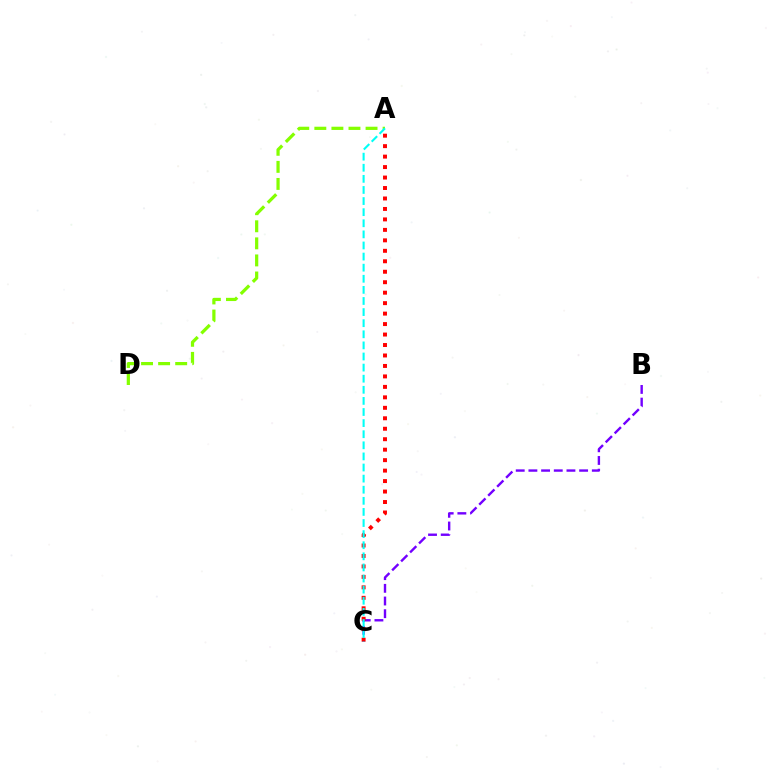{('B', 'C'): [{'color': '#7200ff', 'line_style': 'dashed', 'thickness': 1.72}], ('A', 'C'): [{'color': '#ff0000', 'line_style': 'dotted', 'thickness': 2.84}, {'color': '#00fff6', 'line_style': 'dashed', 'thickness': 1.51}], ('A', 'D'): [{'color': '#84ff00', 'line_style': 'dashed', 'thickness': 2.32}]}